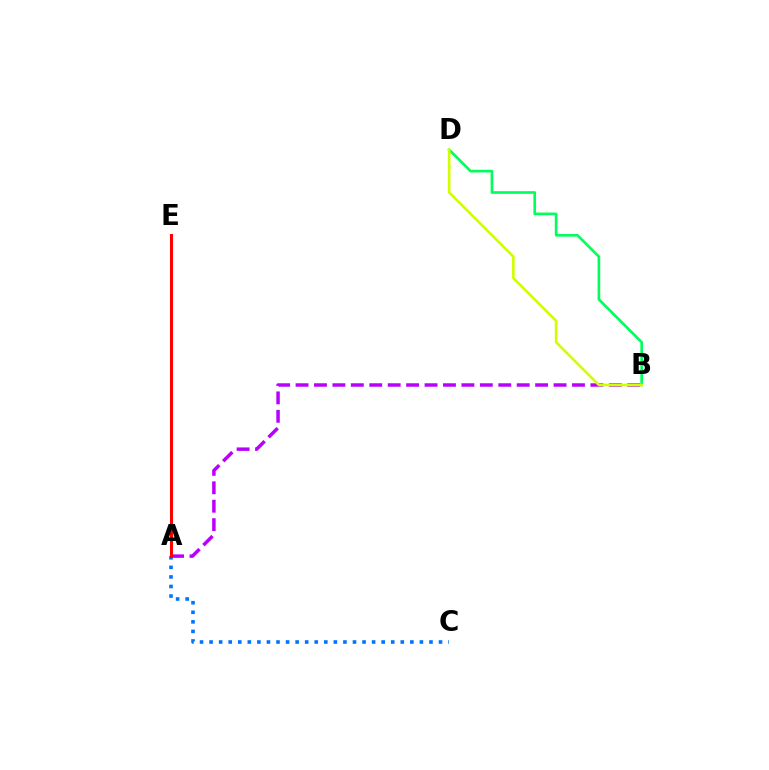{('B', 'D'): [{'color': '#00ff5c', 'line_style': 'solid', 'thickness': 1.92}, {'color': '#d1ff00', 'line_style': 'solid', 'thickness': 1.9}], ('A', 'C'): [{'color': '#0074ff', 'line_style': 'dotted', 'thickness': 2.6}], ('A', 'B'): [{'color': '#b900ff', 'line_style': 'dashed', 'thickness': 2.5}], ('A', 'E'): [{'color': '#ff0000', 'line_style': 'solid', 'thickness': 2.19}]}